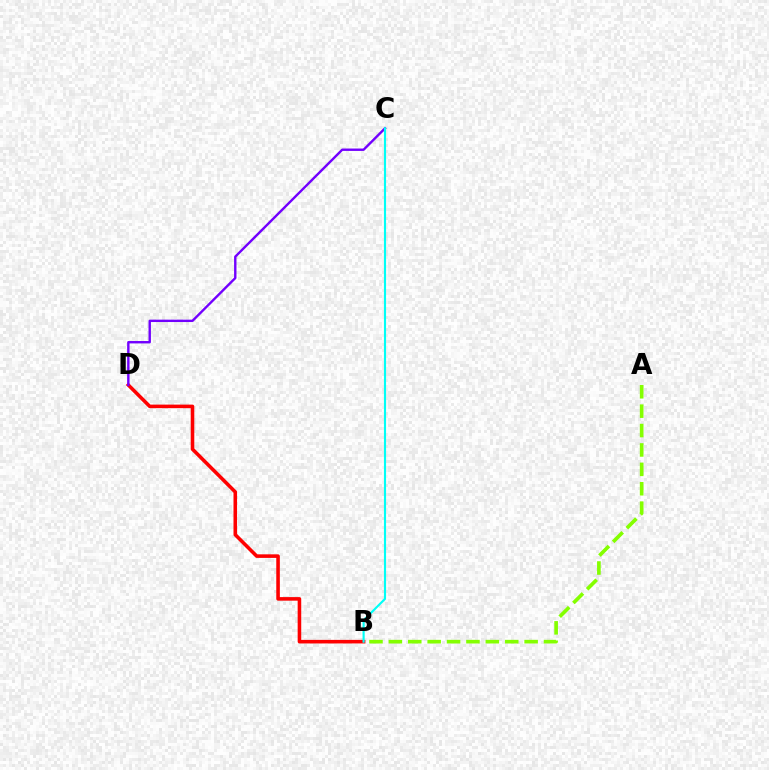{('B', 'D'): [{'color': '#ff0000', 'line_style': 'solid', 'thickness': 2.57}], ('A', 'B'): [{'color': '#84ff00', 'line_style': 'dashed', 'thickness': 2.63}], ('C', 'D'): [{'color': '#7200ff', 'line_style': 'solid', 'thickness': 1.72}], ('B', 'C'): [{'color': '#00fff6', 'line_style': 'solid', 'thickness': 1.54}]}